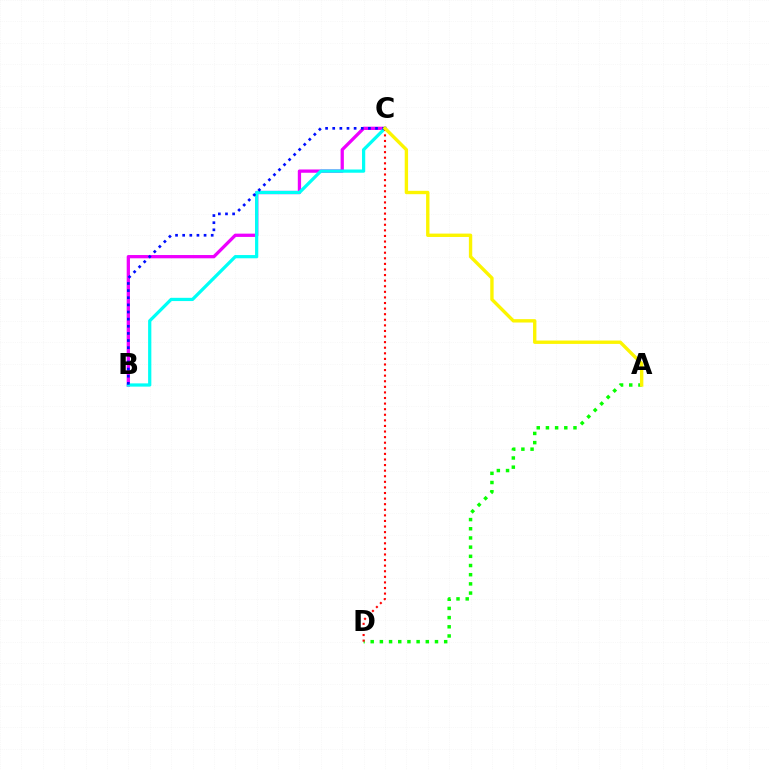{('B', 'C'): [{'color': '#ee00ff', 'line_style': 'solid', 'thickness': 2.36}, {'color': '#00fff6', 'line_style': 'solid', 'thickness': 2.33}, {'color': '#0010ff', 'line_style': 'dotted', 'thickness': 1.94}], ('A', 'D'): [{'color': '#08ff00', 'line_style': 'dotted', 'thickness': 2.5}], ('C', 'D'): [{'color': '#ff0000', 'line_style': 'dotted', 'thickness': 1.52}], ('A', 'C'): [{'color': '#fcf500', 'line_style': 'solid', 'thickness': 2.43}]}